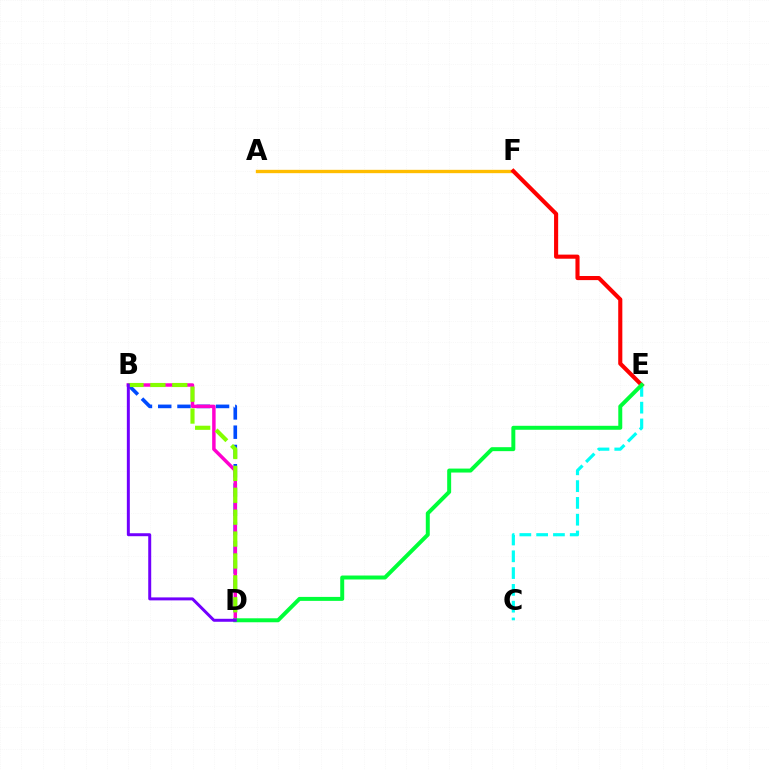{('B', 'D'): [{'color': '#004bff', 'line_style': 'dashed', 'thickness': 2.62}, {'color': '#ff00cf', 'line_style': 'solid', 'thickness': 2.49}, {'color': '#84ff00', 'line_style': 'dashed', 'thickness': 2.97}, {'color': '#7200ff', 'line_style': 'solid', 'thickness': 2.14}], ('A', 'F'): [{'color': '#ffbd00', 'line_style': 'solid', 'thickness': 2.41}], ('E', 'F'): [{'color': '#ff0000', 'line_style': 'solid', 'thickness': 2.96}], ('C', 'E'): [{'color': '#00fff6', 'line_style': 'dashed', 'thickness': 2.28}], ('D', 'E'): [{'color': '#00ff39', 'line_style': 'solid', 'thickness': 2.85}]}